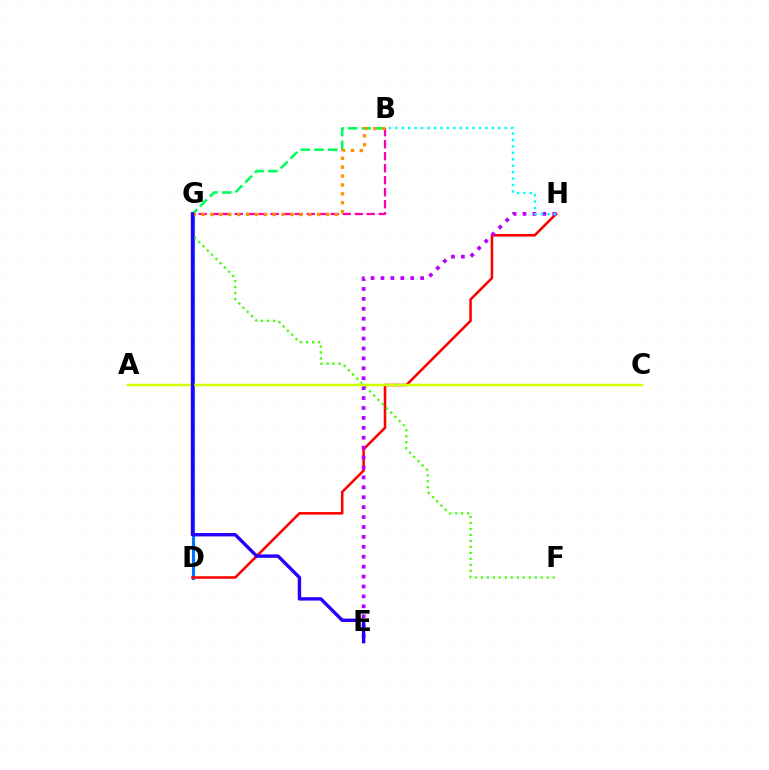{('D', 'G'): [{'color': '#0074ff', 'line_style': 'solid', 'thickness': 2.22}], ('D', 'H'): [{'color': '#ff0000', 'line_style': 'solid', 'thickness': 1.84}], ('F', 'G'): [{'color': '#3dff00', 'line_style': 'dotted', 'thickness': 1.63}], ('E', 'H'): [{'color': '#b900ff', 'line_style': 'dotted', 'thickness': 2.69}], ('B', 'G'): [{'color': '#ff00ac', 'line_style': 'dashed', 'thickness': 1.63}, {'color': '#00ff5c', 'line_style': 'dashed', 'thickness': 1.87}, {'color': '#ff9400', 'line_style': 'dotted', 'thickness': 2.41}], ('B', 'H'): [{'color': '#00fff6', 'line_style': 'dotted', 'thickness': 1.75}], ('A', 'C'): [{'color': '#d1ff00', 'line_style': 'solid', 'thickness': 1.79}], ('E', 'G'): [{'color': '#2500ff', 'line_style': 'solid', 'thickness': 2.44}]}